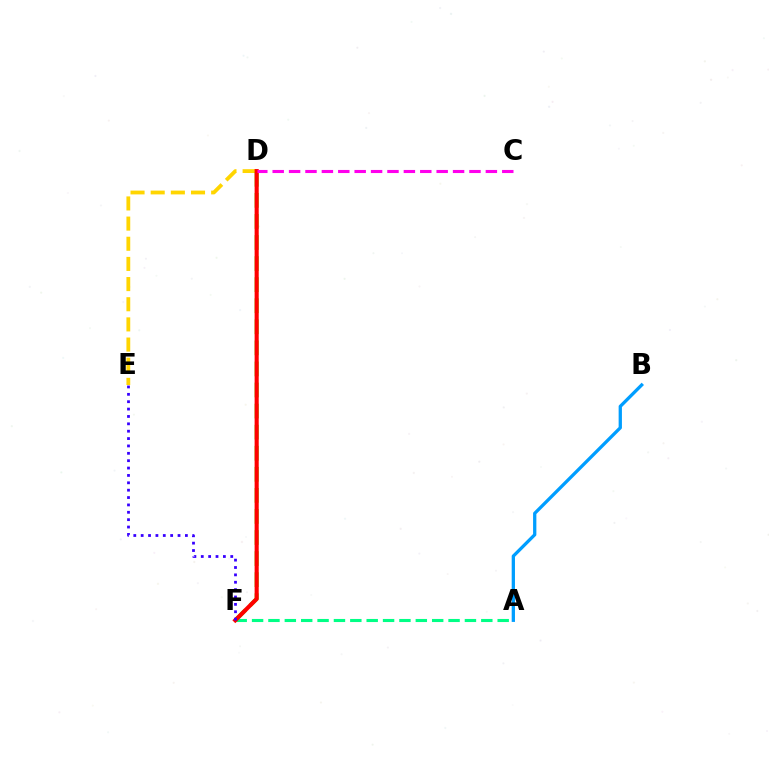{('D', 'E'): [{'color': '#ffd500', 'line_style': 'dashed', 'thickness': 2.74}], ('A', 'F'): [{'color': '#00ff86', 'line_style': 'dashed', 'thickness': 2.22}], ('D', 'F'): [{'color': '#4fff00', 'line_style': 'dashed', 'thickness': 2.86}, {'color': '#ff0000', 'line_style': 'solid', 'thickness': 2.96}], ('A', 'B'): [{'color': '#009eff', 'line_style': 'solid', 'thickness': 2.37}], ('E', 'F'): [{'color': '#3700ff', 'line_style': 'dotted', 'thickness': 2.0}], ('C', 'D'): [{'color': '#ff00ed', 'line_style': 'dashed', 'thickness': 2.23}]}